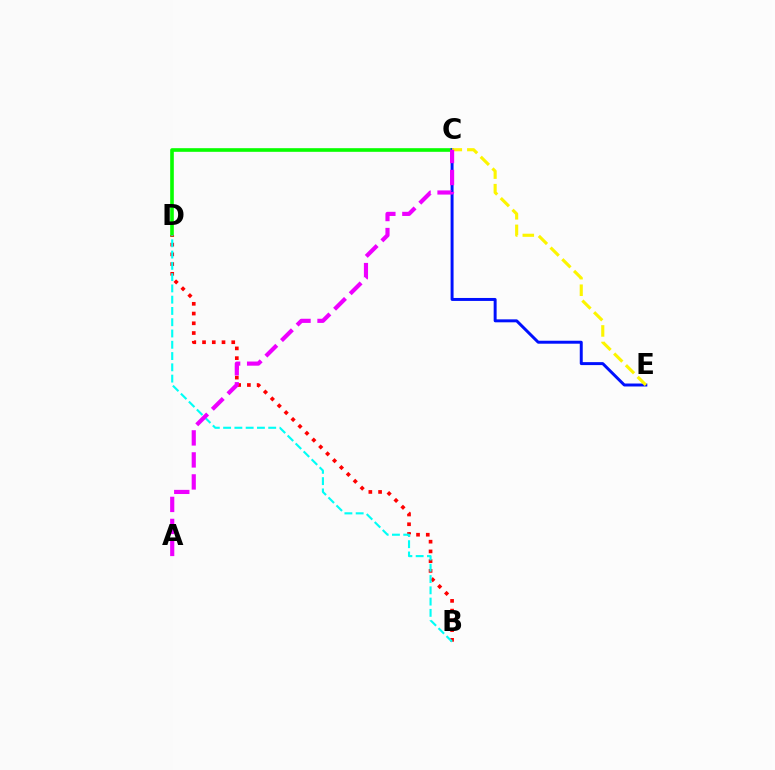{('C', 'D'): [{'color': '#08ff00', 'line_style': 'solid', 'thickness': 2.62}], ('B', 'D'): [{'color': '#ff0000', 'line_style': 'dotted', 'thickness': 2.65}, {'color': '#00fff6', 'line_style': 'dashed', 'thickness': 1.53}], ('C', 'E'): [{'color': '#0010ff', 'line_style': 'solid', 'thickness': 2.13}, {'color': '#fcf500', 'line_style': 'dashed', 'thickness': 2.25}], ('A', 'C'): [{'color': '#ee00ff', 'line_style': 'dashed', 'thickness': 2.99}]}